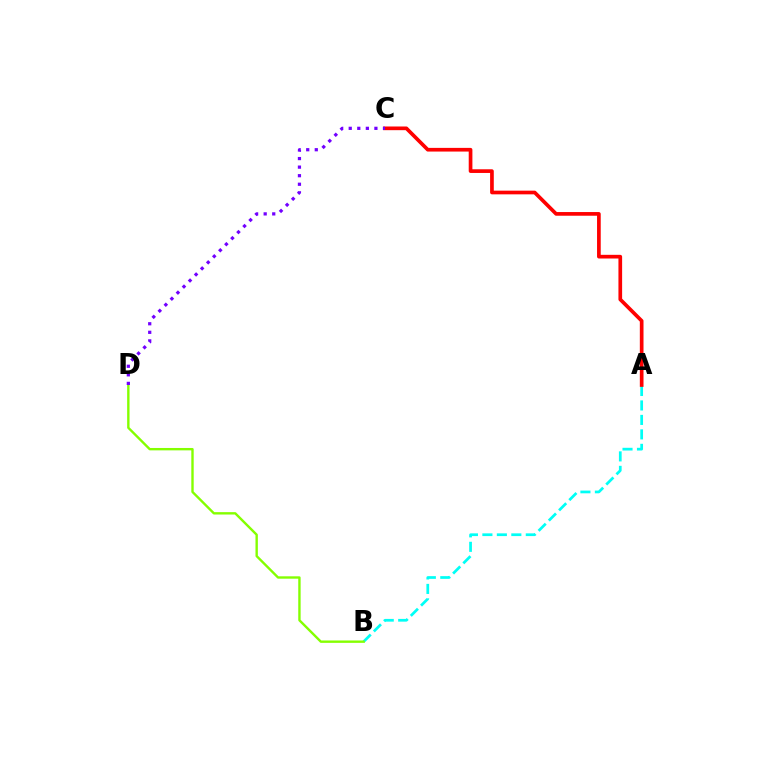{('A', 'B'): [{'color': '#00fff6', 'line_style': 'dashed', 'thickness': 1.97}], ('B', 'D'): [{'color': '#84ff00', 'line_style': 'solid', 'thickness': 1.72}], ('A', 'C'): [{'color': '#ff0000', 'line_style': 'solid', 'thickness': 2.65}], ('C', 'D'): [{'color': '#7200ff', 'line_style': 'dotted', 'thickness': 2.33}]}